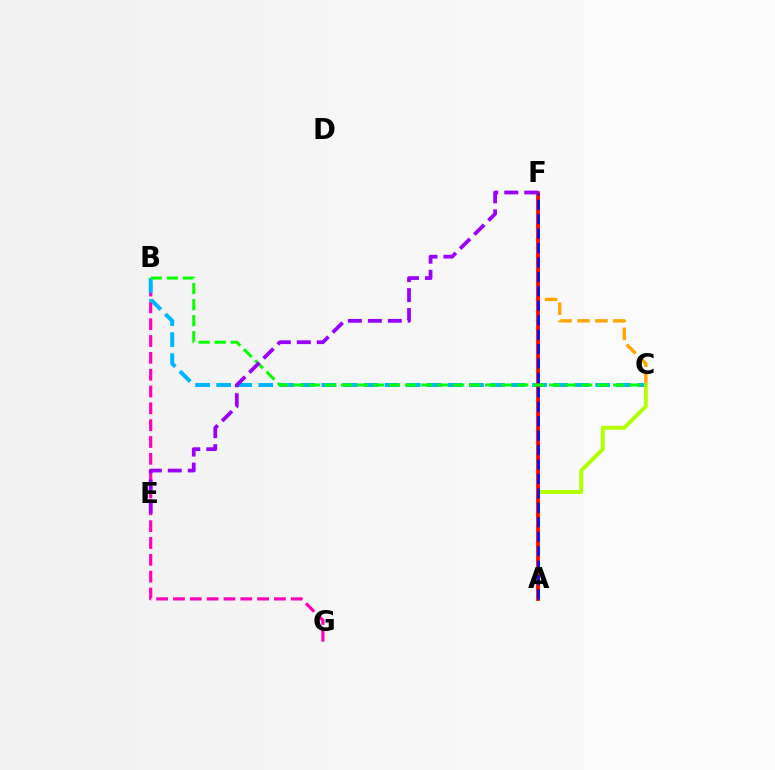{('B', 'G'): [{'color': '#ff00bd', 'line_style': 'dashed', 'thickness': 2.29}], ('A', 'F'): [{'color': '#00ff9d', 'line_style': 'solid', 'thickness': 2.03}, {'color': '#ff0000', 'line_style': 'solid', 'thickness': 2.65}, {'color': '#0010ff', 'line_style': 'dashed', 'thickness': 1.96}], ('B', 'C'): [{'color': '#00b5ff', 'line_style': 'dashed', 'thickness': 2.86}, {'color': '#08ff00', 'line_style': 'dashed', 'thickness': 2.17}], ('C', 'F'): [{'color': '#ffa500', 'line_style': 'dashed', 'thickness': 2.44}], ('A', 'C'): [{'color': '#b3ff00', 'line_style': 'solid', 'thickness': 2.83}], ('E', 'F'): [{'color': '#9b00ff', 'line_style': 'dashed', 'thickness': 2.71}]}